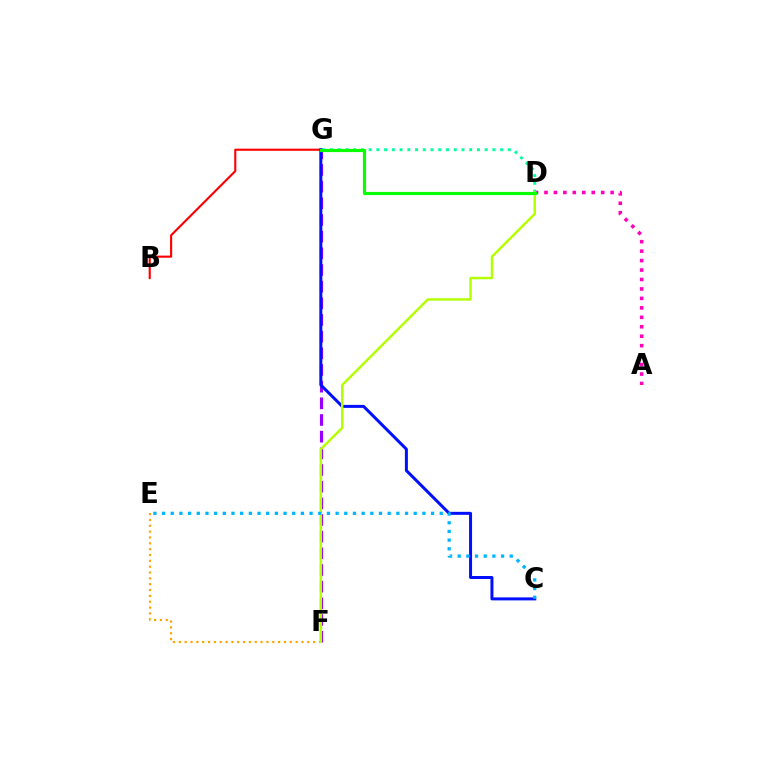{('A', 'D'): [{'color': '#ff00bd', 'line_style': 'dotted', 'thickness': 2.57}], ('F', 'G'): [{'color': '#9b00ff', 'line_style': 'dashed', 'thickness': 2.26}], ('D', 'G'): [{'color': '#00ff9d', 'line_style': 'dotted', 'thickness': 2.1}, {'color': '#08ff00', 'line_style': 'solid', 'thickness': 2.28}], ('B', 'G'): [{'color': '#ff0000', 'line_style': 'solid', 'thickness': 1.53}], ('E', 'F'): [{'color': '#ffa500', 'line_style': 'dotted', 'thickness': 1.59}], ('C', 'G'): [{'color': '#0010ff', 'line_style': 'solid', 'thickness': 2.16}], ('D', 'F'): [{'color': '#b3ff00', 'line_style': 'solid', 'thickness': 1.75}], ('C', 'E'): [{'color': '#00b5ff', 'line_style': 'dotted', 'thickness': 2.36}]}